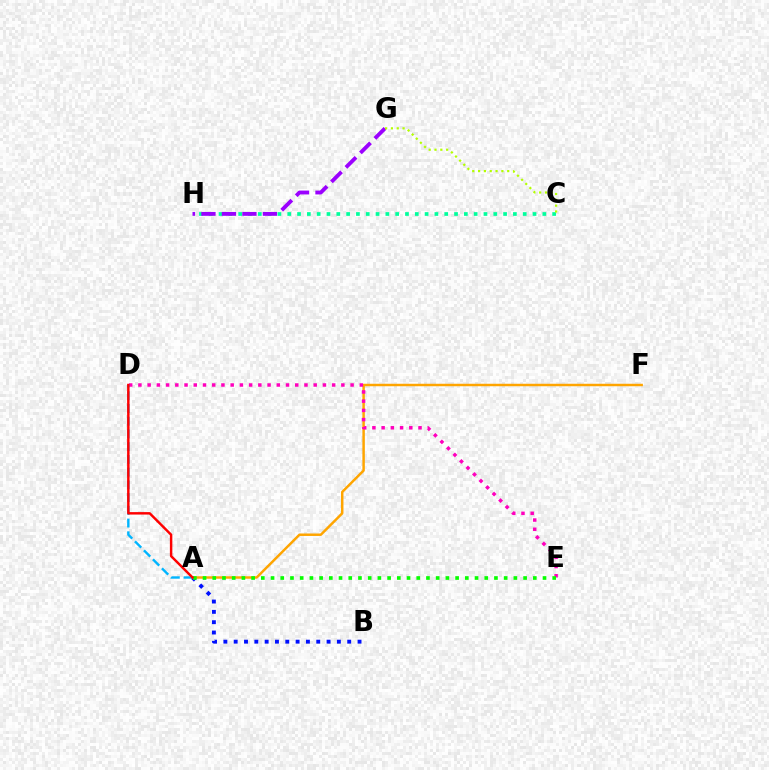{('A', 'B'): [{'color': '#0010ff', 'line_style': 'dotted', 'thickness': 2.8}], ('A', 'F'): [{'color': '#ffa500', 'line_style': 'solid', 'thickness': 1.78}], ('D', 'E'): [{'color': '#ff00bd', 'line_style': 'dotted', 'thickness': 2.51}], ('C', 'H'): [{'color': '#00ff9d', 'line_style': 'dotted', 'thickness': 2.67}], ('A', 'D'): [{'color': '#00b5ff', 'line_style': 'dashed', 'thickness': 1.73}, {'color': '#ff0000', 'line_style': 'solid', 'thickness': 1.76}], ('G', 'H'): [{'color': '#9b00ff', 'line_style': 'dashed', 'thickness': 2.78}], ('A', 'E'): [{'color': '#08ff00', 'line_style': 'dotted', 'thickness': 2.64}], ('C', 'G'): [{'color': '#b3ff00', 'line_style': 'dotted', 'thickness': 1.58}]}